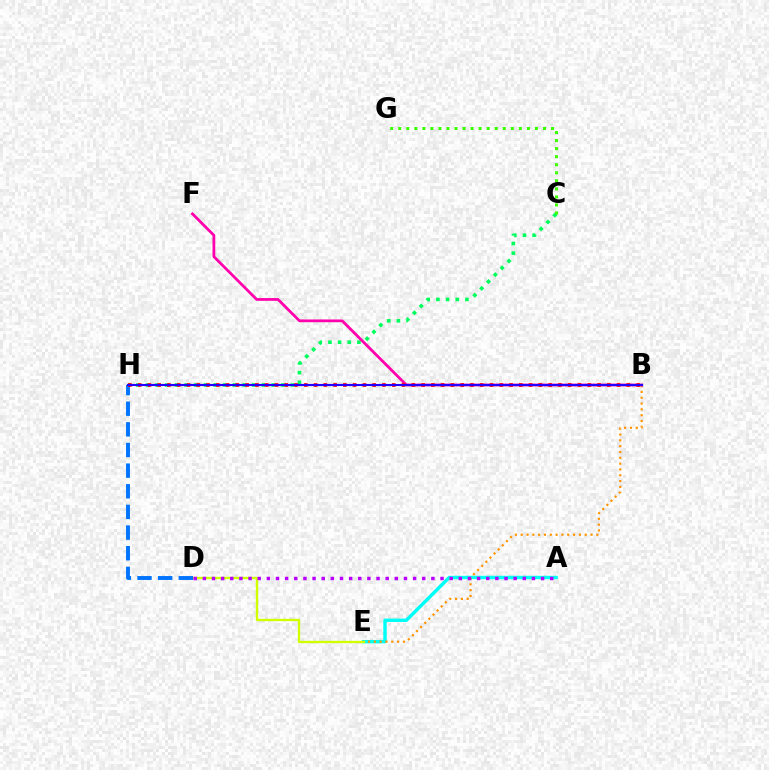{('A', 'E'): [{'color': '#00fff6', 'line_style': 'solid', 'thickness': 2.45}], ('B', 'E'): [{'color': '#ff9400', 'line_style': 'dotted', 'thickness': 1.58}], ('C', 'H'): [{'color': '#00ff5c', 'line_style': 'dotted', 'thickness': 2.63}], ('D', 'E'): [{'color': '#d1ff00', 'line_style': 'solid', 'thickness': 1.69}], ('D', 'H'): [{'color': '#0074ff', 'line_style': 'dashed', 'thickness': 2.8}], ('C', 'G'): [{'color': '#3dff00', 'line_style': 'dotted', 'thickness': 2.19}], ('A', 'D'): [{'color': '#b900ff', 'line_style': 'dotted', 'thickness': 2.48}], ('B', 'F'): [{'color': '#ff00ac', 'line_style': 'solid', 'thickness': 1.99}], ('B', 'H'): [{'color': '#ff0000', 'line_style': 'dotted', 'thickness': 2.66}, {'color': '#2500ff', 'line_style': 'solid', 'thickness': 1.52}]}